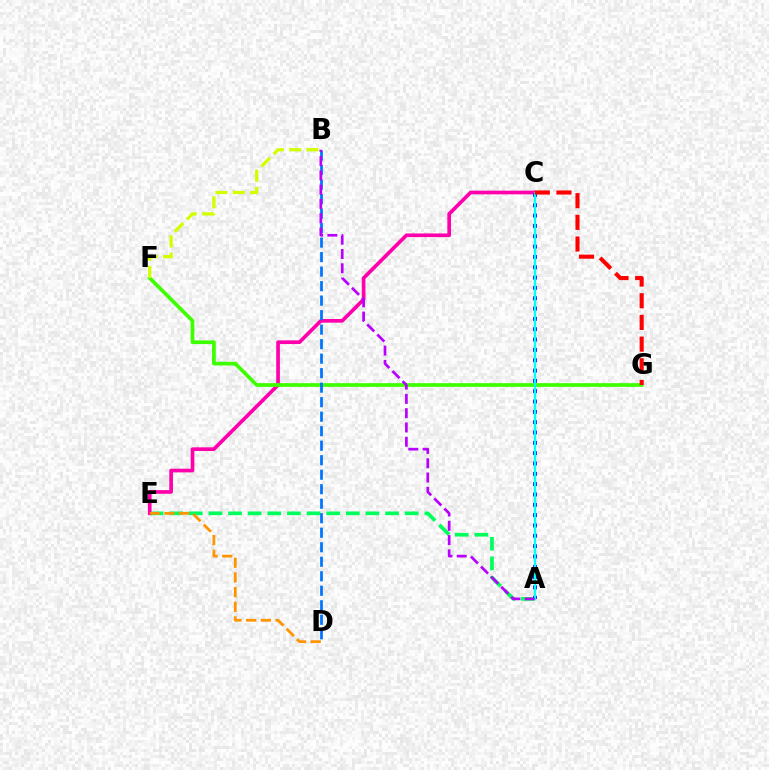{('A', 'E'): [{'color': '#00ff5c', 'line_style': 'dashed', 'thickness': 2.67}], ('C', 'E'): [{'color': '#ff00ac', 'line_style': 'solid', 'thickness': 2.65}], ('A', 'C'): [{'color': '#2500ff', 'line_style': 'dotted', 'thickness': 2.81}, {'color': '#00fff6', 'line_style': 'solid', 'thickness': 1.67}], ('F', 'G'): [{'color': '#3dff00', 'line_style': 'solid', 'thickness': 2.67}], ('B', 'D'): [{'color': '#0074ff', 'line_style': 'dashed', 'thickness': 1.97}], ('D', 'E'): [{'color': '#ff9400', 'line_style': 'dashed', 'thickness': 1.99}], ('C', 'G'): [{'color': '#ff0000', 'line_style': 'dashed', 'thickness': 2.94}], ('A', 'B'): [{'color': '#b900ff', 'line_style': 'dashed', 'thickness': 1.94}], ('B', 'F'): [{'color': '#d1ff00', 'line_style': 'dashed', 'thickness': 2.36}]}